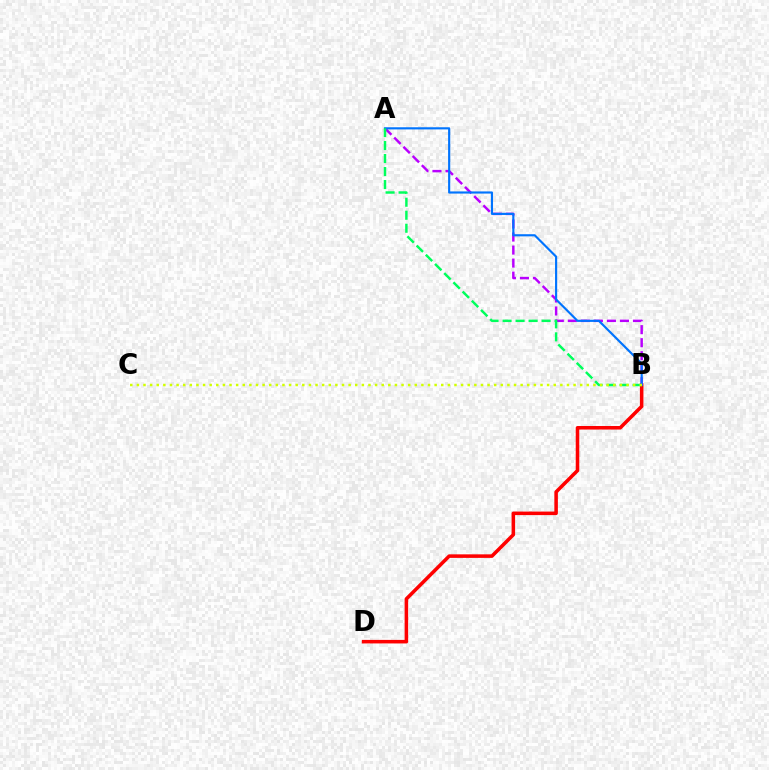{('B', 'D'): [{'color': '#ff0000', 'line_style': 'solid', 'thickness': 2.55}], ('A', 'B'): [{'color': '#b900ff', 'line_style': 'dashed', 'thickness': 1.77}, {'color': '#0074ff', 'line_style': 'solid', 'thickness': 1.55}, {'color': '#00ff5c', 'line_style': 'dashed', 'thickness': 1.77}], ('B', 'C'): [{'color': '#d1ff00', 'line_style': 'dotted', 'thickness': 1.8}]}